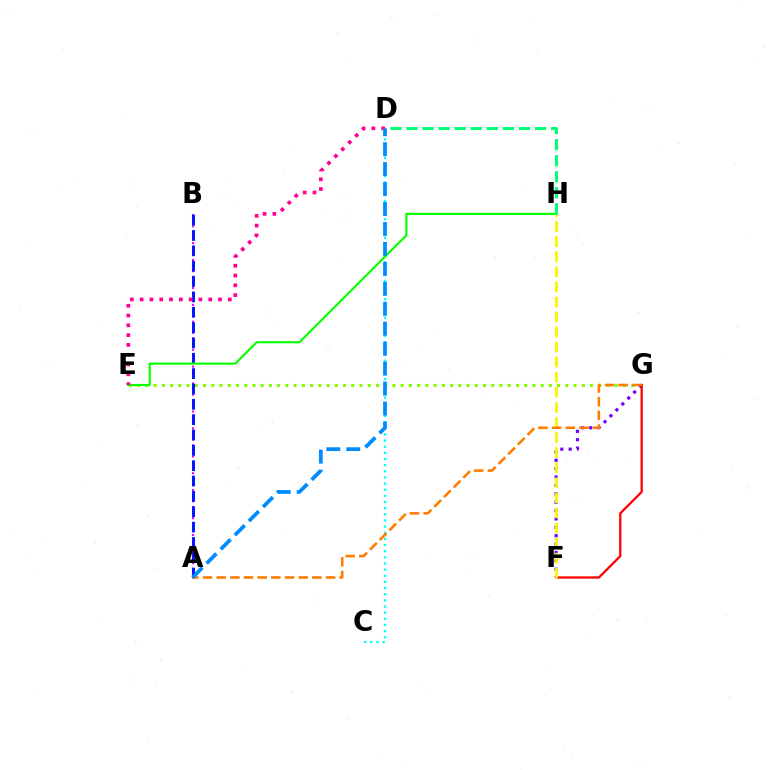{('E', 'G'): [{'color': '#84ff00', 'line_style': 'dotted', 'thickness': 2.24}], ('F', 'G'): [{'color': '#7200ff', 'line_style': 'dotted', 'thickness': 2.28}, {'color': '#ff0000', 'line_style': 'solid', 'thickness': 1.64}], ('A', 'B'): [{'color': '#ee00ff', 'line_style': 'dotted', 'thickness': 1.53}, {'color': '#0010ff', 'line_style': 'dashed', 'thickness': 2.09}], ('C', 'D'): [{'color': '#00fff6', 'line_style': 'dotted', 'thickness': 1.67}], ('E', 'H'): [{'color': '#08ff00', 'line_style': 'solid', 'thickness': 1.54}], ('D', 'E'): [{'color': '#ff0094', 'line_style': 'dotted', 'thickness': 2.66}], ('F', 'H'): [{'color': '#fcf500', 'line_style': 'dashed', 'thickness': 2.05}], ('D', 'H'): [{'color': '#00ff74', 'line_style': 'dashed', 'thickness': 2.18}], ('A', 'G'): [{'color': '#ff7c00', 'line_style': 'dashed', 'thickness': 1.86}], ('A', 'D'): [{'color': '#008cff', 'line_style': 'dashed', 'thickness': 2.71}]}